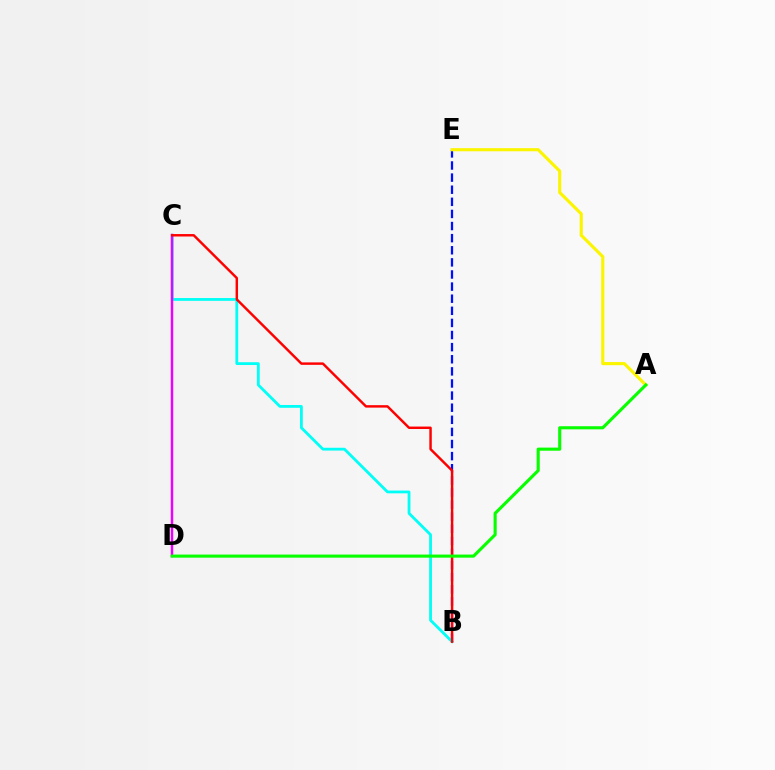{('B', 'E'): [{'color': '#0010ff', 'line_style': 'dashed', 'thickness': 1.65}], ('B', 'C'): [{'color': '#00fff6', 'line_style': 'solid', 'thickness': 2.01}, {'color': '#ff0000', 'line_style': 'solid', 'thickness': 1.76}], ('C', 'D'): [{'color': '#ee00ff', 'line_style': 'solid', 'thickness': 1.78}], ('A', 'E'): [{'color': '#fcf500', 'line_style': 'solid', 'thickness': 2.25}], ('A', 'D'): [{'color': '#08ff00', 'line_style': 'solid', 'thickness': 2.24}]}